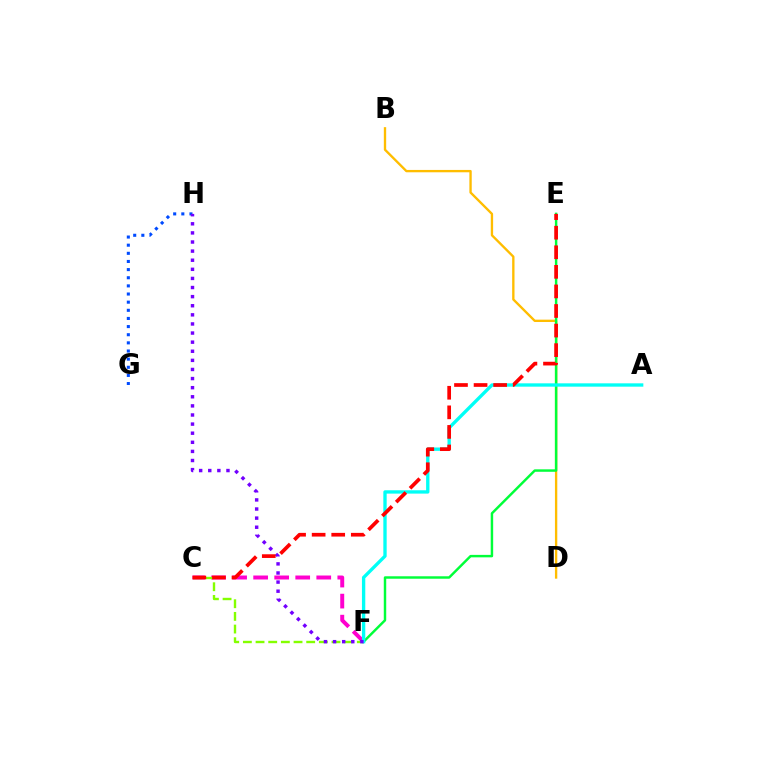{('C', 'F'): [{'color': '#ff00cf', 'line_style': 'dashed', 'thickness': 2.86}, {'color': '#84ff00', 'line_style': 'dashed', 'thickness': 1.72}], ('B', 'D'): [{'color': '#ffbd00', 'line_style': 'solid', 'thickness': 1.69}], ('E', 'F'): [{'color': '#00ff39', 'line_style': 'solid', 'thickness': 1.77}], ('G', 'H'): [{'color': '#004bff', 'line_style': 'dotted', 'thickness': 2.21}], ('A', 'F'): [{'color': '#00fff6', 'line_style': 'solid', 'thickness': 2.4}], ('F', 'H'): [{'color': '#7200ff', 'line_style': 'dotted', 'thickness': 2.47}], ('C', 'E'): [{'color': '#ff0000', 'line_style': 'dashed', 'thickness': 2.66}]}